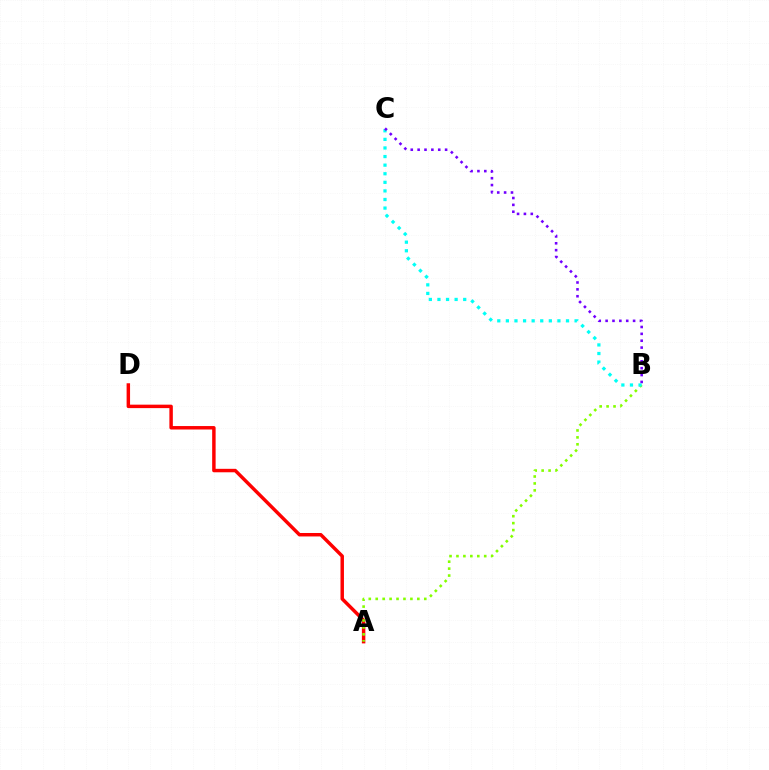{('A', 'D'): [{'color': '#ff0000', 'line_style': 'solid', 'thickness': 2.49}], ('A', 'B'): [{'color': '#84ff00', 'line_style': 'dotted', 'thickness': 1.88}], ('B', 'C'): [{'color': '#00fff6', 'line_style': 'dotted', 'thickness': 2.33}, {'color': '#7200ff', 'line_style': 'dotted', 'thickness': 1.87}]}